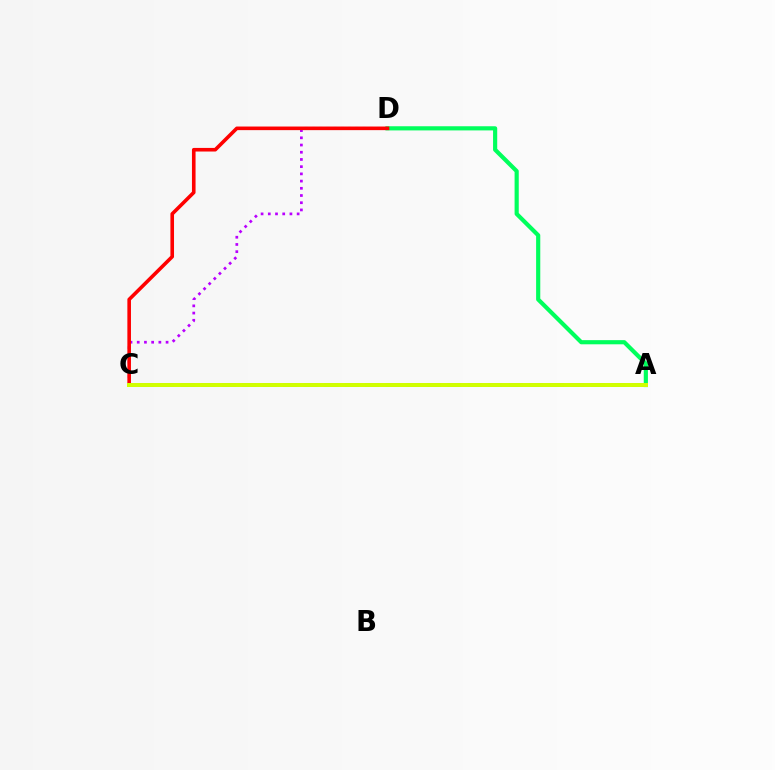{('C', 'D'): [{'color': '#b900ff', 'line_style': 'dotted', 'thickness': 1.96}, {'color': '#ff0000', 'line_style': 'solid', 'thickness': 2.59}], ('A', 'D'): [{'color': '#00ff5c', 'line_style': 'solid', 'thickness': 3.0}], ('A', 'C'): [{'color': '#0074ff', 'line_style': 'dashed', 'thickness': 2.79}, {'color': '#d1ff00', 'line_style': 'solid', 'thickness': 2.86}]}